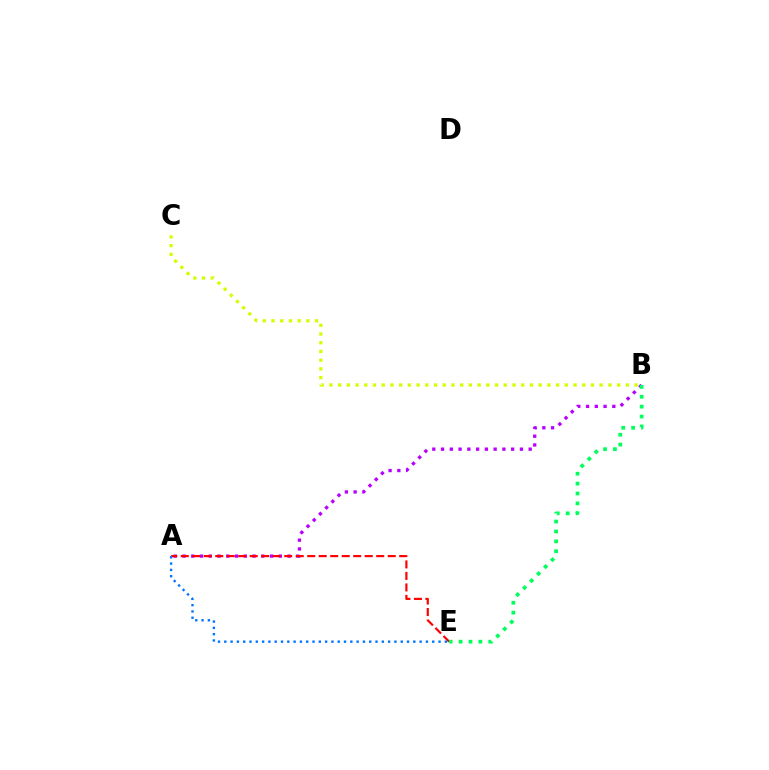{('A', 'B'): [{'color': '#b900ff', 'line_style': 'dotted', 'thickness': 2.38}], ('A', 'E'): [{'color': '#ff0000', 'line_style': 'dashed', 'thickness': 1.56}, {'color': '#0074ff', 'line_style': 'dotted', 'thickness': 1.71}], ('B', 'C'): [{'color': '#d1ff00', 'line_style': 'dotted', 'thickness': 2.37}], ('B', 'E'): [{'color': '#00ff5c', 'line_style': 'dotted', 'thickness': 2.69}]}